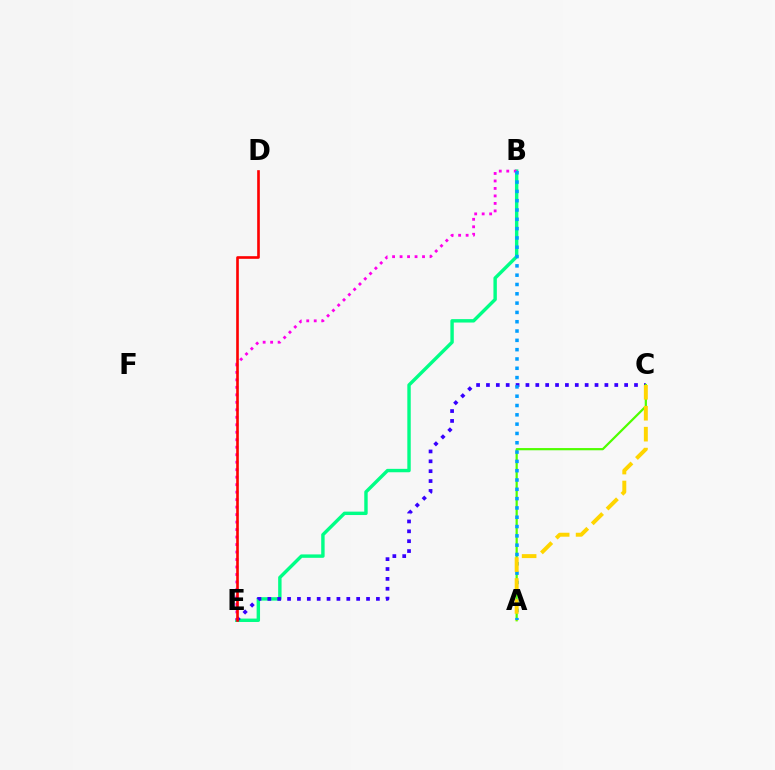{('B', 'E'): [{'color': '#00ff86', 'line_style': 'solid', 'thickness': 2.46}, {'color': '#ff00ed', 'line_style': 'dotted', 'thickness': 2.03}], ('C', 'E'): [{'color': '#3700ff', 'line_style': 'dotted', 'thickness': 2.68}], ('A', 'C'): [{'color': '#4fff00', 'line_style': 'solid', 'thickness': 1.59}, {'color': '#ffd500', 'line_style': 'dashed', 'thickness': 2.84}], ('A', 'B'): [{'color': '#009eff', 'line_style': 'dotted', 'thickness': 2.53}], ('D', 'E'): [{'color': '#ff0000', 'line_style': 'solid', 'thickness': 1.9}]}